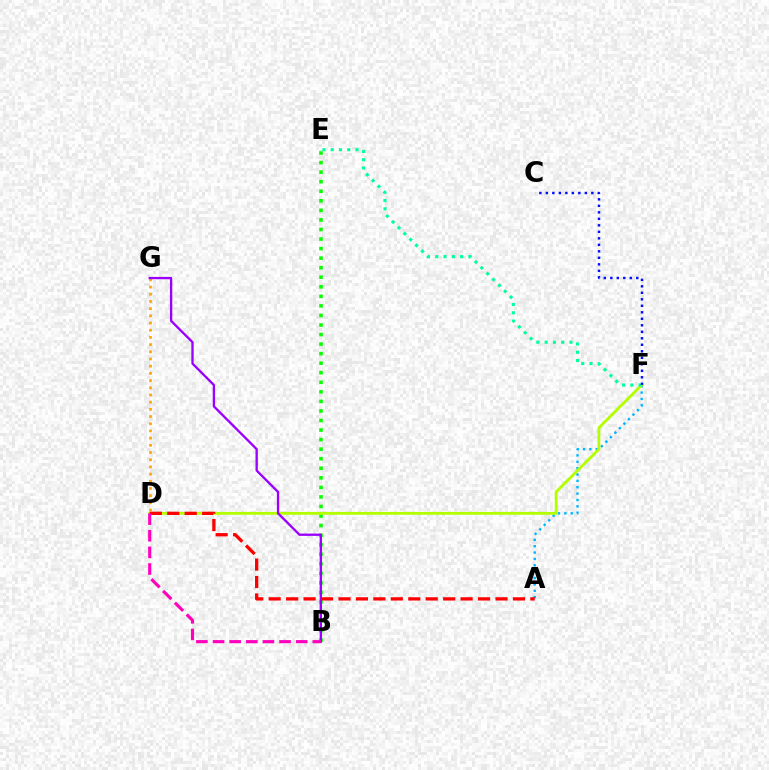{('A', 'F'): [{'color': '#00b5ff', 'line_style': 'dotted', 'thickness': 1.73}], ('D', 'G'): [{'color': '#ffa500', 'line_style': 'dotted', 'thickness': 1.95}], ('B', 'E'): [{'color': '#08ff00', 'line_style': 'dotted', 'thickness': 2.6}], ('D', 'F'): [{'color': '#b3ff00', 'line_style': 'solid', 'thickness': 2.02}], ('B', 'G'): [{'color': '#9b00ff', 'line_style': 'solid', 'thickness': 1.67}], ('A', 'D'): [{'color': '#ff0000', 'line_style': 'dashed', 'thickness': 2.37}], ('E', 'F'): [{'color': '#00ff9d', 'line_style': 'dotted', 'thickness': 2.25}], ('C', 'F'): [{'color': '#0010ff', 'line_style': 'dotted', 'thickness': 1.77}], ('B', 'D'): [{'color': '#ff00bd', 'line_style': 'dashed', 'thickness': 2.26}]}